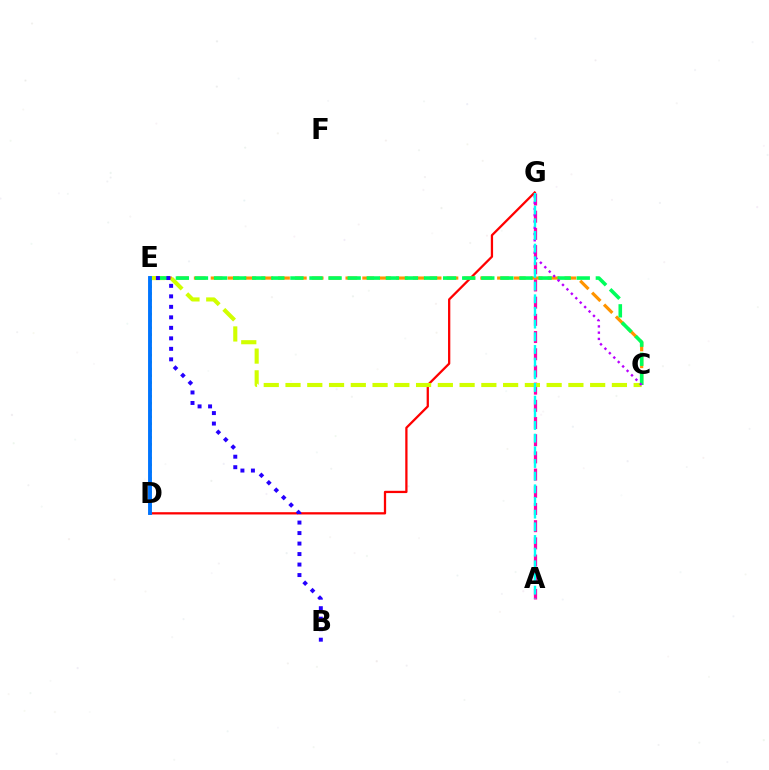{('D', 'G'): [{'color': '#ff0000', 'line_style': 'solid', 'thickness': 1.64}], ('C', 'E'): [{'color': '#ff9400', 'line_style': 'dashed', 'thickness': 2.29}, {'color': '#d1ff00', 'line_style': 'dashed', 'thickness': 2.96}, {'color': '#00ff5c', 'line_style': 'dashed', 'thickness': 2.59}], ('A', 'G'): [{'color': '#ff00ac', 'line_style': 'dashed', 'thickness': 2.34}, {'color': '#00fff6', 'line_style': 'dashed', 'thickness': 1.72}], ('D', 'E'): [{'color': '#3dff00', 'line_style': 'dotted', 'thickness': 1.86}, {'color': '#0074ff', 'line_style': 'solid', 'thickness': 2.79}], ('C', 'G'): [{'color': '#b900ff', 'line_style': 'dotted', 'thickness': 1.7}], ('B', 'E'): [{'color': '#2500ff', 'line_style': 'dotted', 'thickness': 2.85}]}